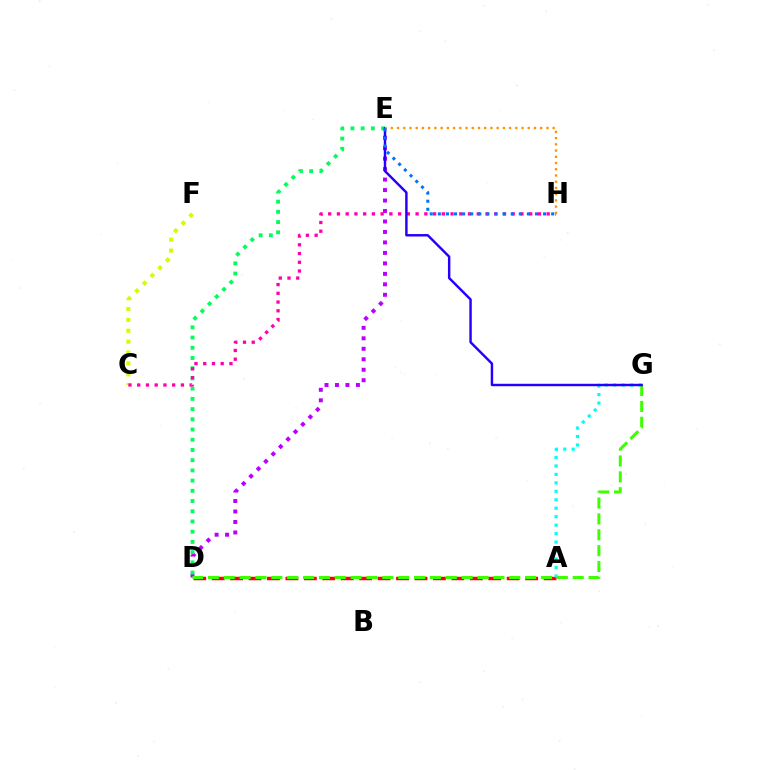{('C', 'F'): [{'color': '#d1ff00', 'line_style': 'dotted', 'thickness': 2.96}], ('D', 'E'): [{'color': '#b900ff', 'line_style': 'dotted', 'thickness': 2.85}, {'color': '#00ff5c', 'line_style': 'dotted', 'thickness': 2.78}], ('A', 'D'): [{'color': '#ff0000', 'line_style': 'dashed', 'thickness': 2.51}], ('A', 'G'): [{'color': '#00fff6', 'line_style': 'dotted', 'thickness': 2.3}], ('C', 'H'): [{'color': '#ff00ac', 'line_style': 'dotted', 'thickness': 2.37}], ('D', 'G'): [{'color': '#3dff00', 'line_style': 'dashed', 'thickness': 2.15}], ('E', 'G'): [{'color': '#2500ff', 'line_style': 'solid', 'thickness': 1.75}], ('E', 'H'): [{'color': '#ff9400', 'line_style': 'dotted', 'thickness': 1.69}, {'color': '#0074ff', 'line_style': 'dotted', 'thickness': 2.2}]}